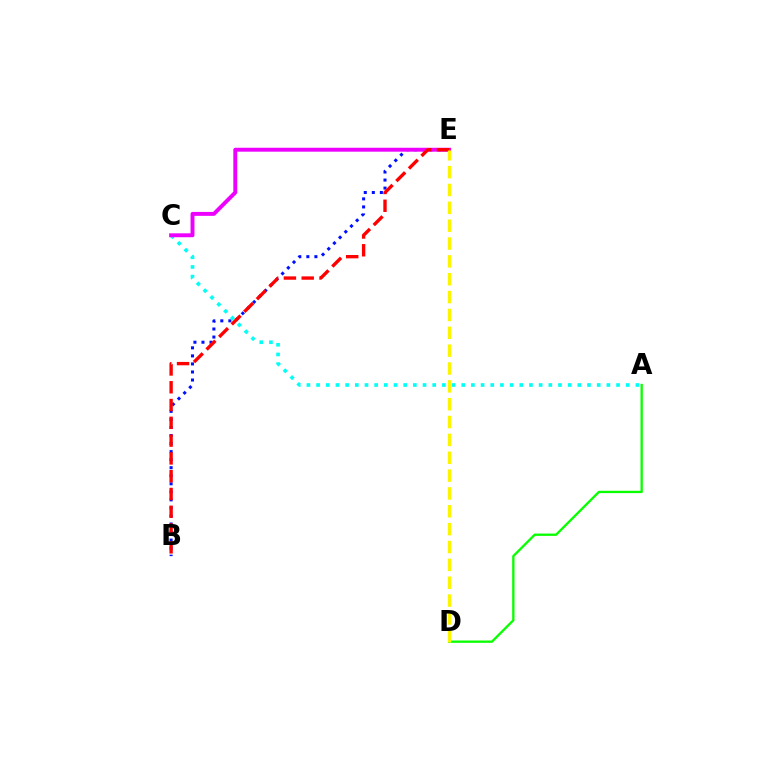{('B', 'E'): [{'color': '#0010ff', 'line_style': 'dotted', 'thickness': 2.19}, {'color': '#ff0000', 'line_style': 'dashed', 'thickness': 2.42}], ('A', 'C'): [{'color': '#00fff6', 'line_style': 'dotted', 'thickness': 2.63}], ('C', 'E'): [{'color': '#ee00ff', 'line_style': 'solid', 'thickness': 2.83}], ('A', 'D'): [{'color': '#08ff00', 'line_style': 'solid', 'thickness': 1.67}], ('D', 'E'): [{'color': '#fcf500', 'line_style': 'dashed', 'thickness': 2.43}]}